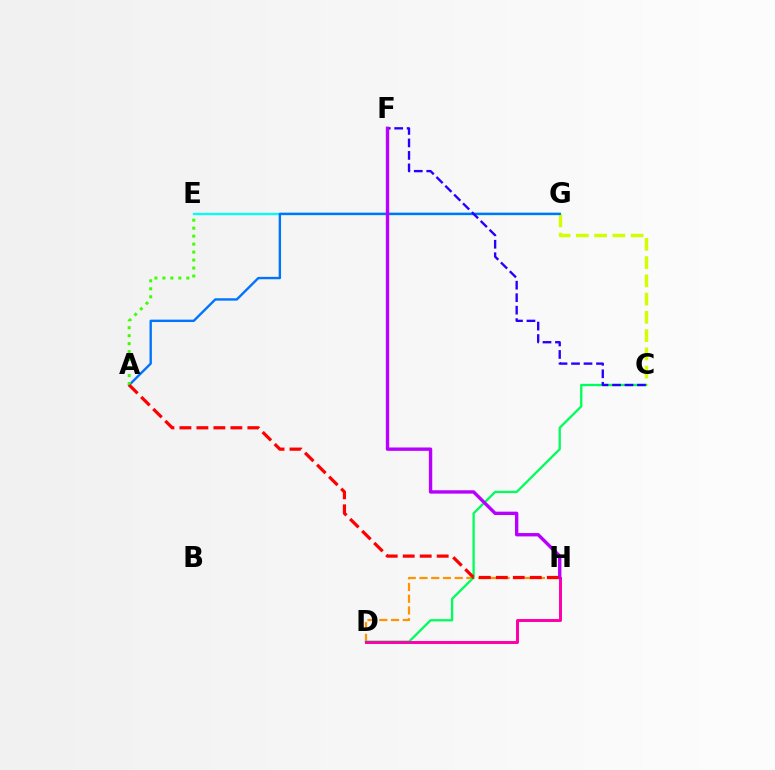{('D', 'H'): [{'color': '#ff9400', 'line_style': 'dashed', 'thickness': 1.59}, {'color': '#ff00ac', 'line_style': 'solid', 'thickness': 2.14}], ('E', 'G'): [{'color': '#00fff6', 'line_style': 'solid', 'thickness': 1.64}], ('C', 'G'): [{'color': '#d1ff00', 'line_style': 'dashed', 'thickness': 2.48}], ('C', 'D'): [{'color': '#00ff5c', 'line_style': 'solid', 'thickness': 1.66}], ('A', 'G'): [{'color': '#0074ff', 'line_style': 'solid', 'thickness': 1.72}], ('C', 'F'): [{'color': '#2500ff', 'line_style': 'dashed', 'thickness': 1.7}], ('F', 'H'): [{'color': '#b900ff', 'line_style': 'solid', 'thickness': 2.42}], ('A', 'E'): [{'color': '#3dff00', 'line_style': 'dotted', 'thickness': 2.17}], ('A', 'H'): [{'color': '#ff0000', 'line_style': 'dashed', 'thickness': 2.31}]}